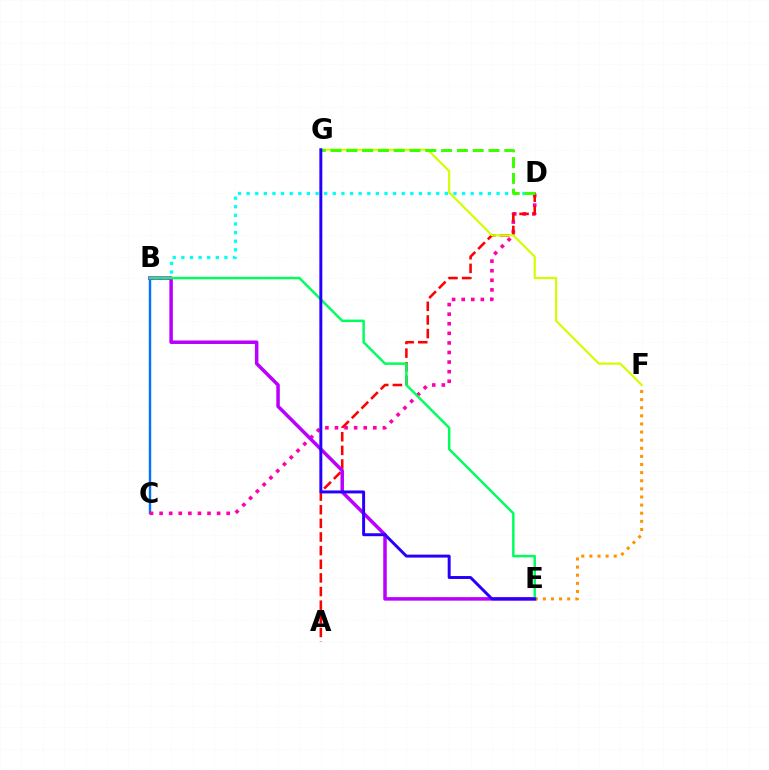{('B', 'C'): [{'color': '#0074ff', 'line_style': 'solid', 'thickness': 1.75}], ('C', 'D'): [{'color': '#ff00ac', 'line_style': 'dotted', 'thickness': 2.6}], ('B', 'D'): [{'color': '#00fff6', 'line_style': 'dotted', 'thickness': 2.34}], ('A', 'D'): [{'color': '#ff0000', 'line_style': 'dashed', 'thickness': 1.85}], ('F', 'G'): [{'color': '#d1ff00', 'line_style': 'solid', 'thickness': 1.56}], ('D', 'G'): [{'color': '#3dff00', 'line_style': 'dashed', 'thickness': 2.15}], ('B', 'E'): [{'color': '#b900ff', 'line_style': 'solid', 'thickness': 2.52}, {'color': '#00ff5c', 'line_style': 'solid', 'thickness': 1.78}], ('E', 'F'): [{'color': '#ff9400', 'line_style': 'dotted', 'thickness': 2.21}], ('E', 'G'): [{'color': '#2500ff', 'line_style': 'solid', 'thickness': 2.12}]}